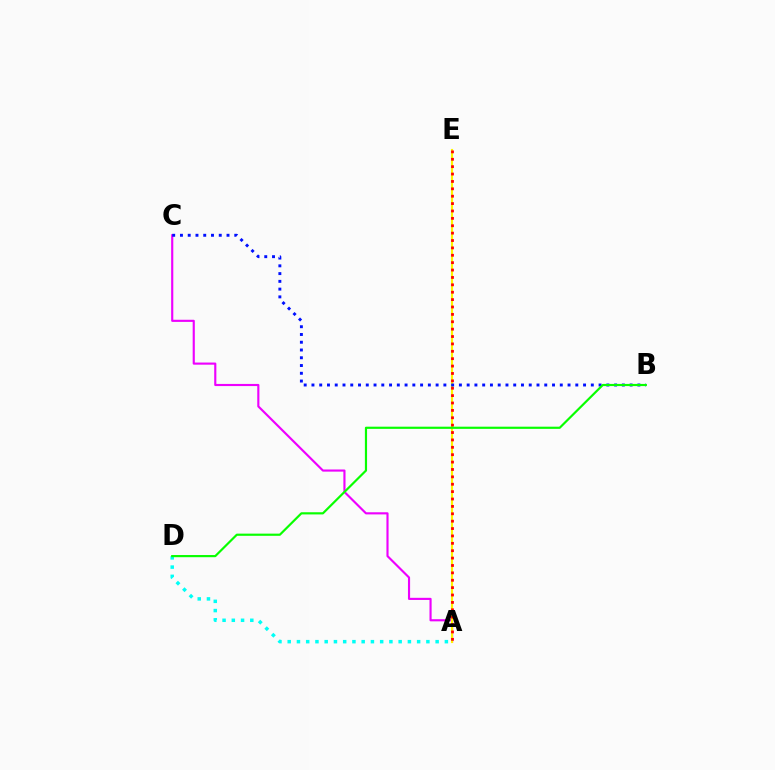{('A', 'C'): [{'color': '#ee00ff', 'line_style': 'solid', 'thickness': 1.54}], ('A', 'E'): [{'color': '#fcf500', 'line_style': 'solid', 'thickness': 1.54}, {'color': '#ff0000', 'line_style': 'dotted', 'thickness': 2.01}], ('A', 'D'): [{'color': '#00fff6', 'line_style': 'dotted', 'thickness': 2.51}], ('B', 'C'): [{'color': '#0010ff', 'line_style': 'dotted', 'thickness': 2.11}], ('B', 'D'): [{'color': '#08ff00', 'line_style': 'solid', 'thickness': 1.57}]}